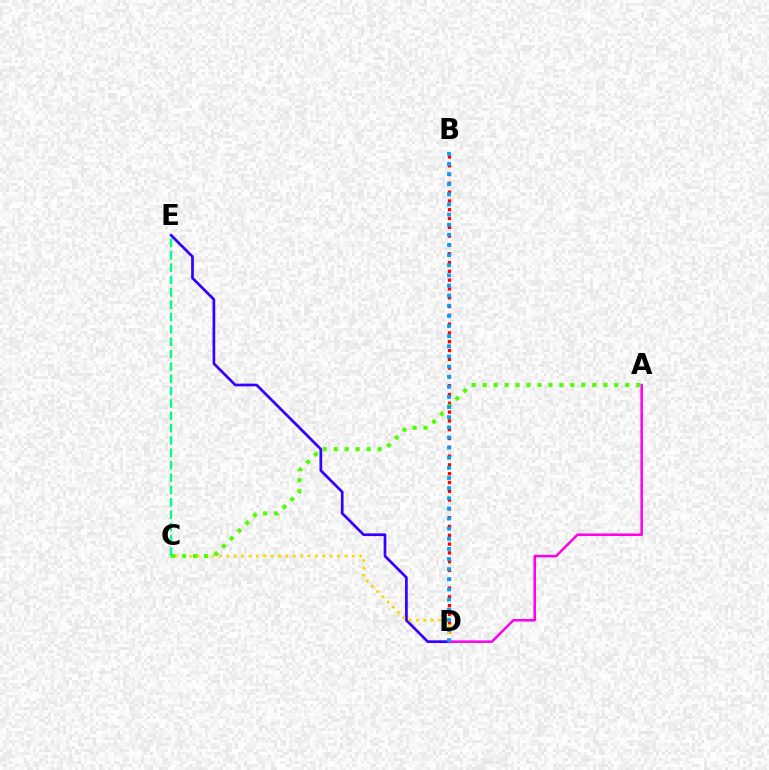{('D', 'E'): [{'color': '#3700ff', 'line_style': 'solid', 'thickness': 1.96}], ('B', 'D'): [{'color': '#ff0000', 'line_style': 'dotted', 'thickness': 2.39}, {'color': '#009eff', 'line_style': 'dotted', 'thickness': 2.75}], ('C', 'D'): [{'color': '#ffd500', 'line_style': 'dotted', 'thickness': 2.01}], ('A', 'D'): [{'color': '#ff00ed', 'line_style': 'solid', 'thickness': 1.82}], ('A', 'C'): [{'color': '#4fff00', 'line_style': 'dotted', 'thickness': 2.98}], ('C', 'E'): [{'color': '#00ff86', 'line_style': 'dashed', 'thickness': 1.68}]}